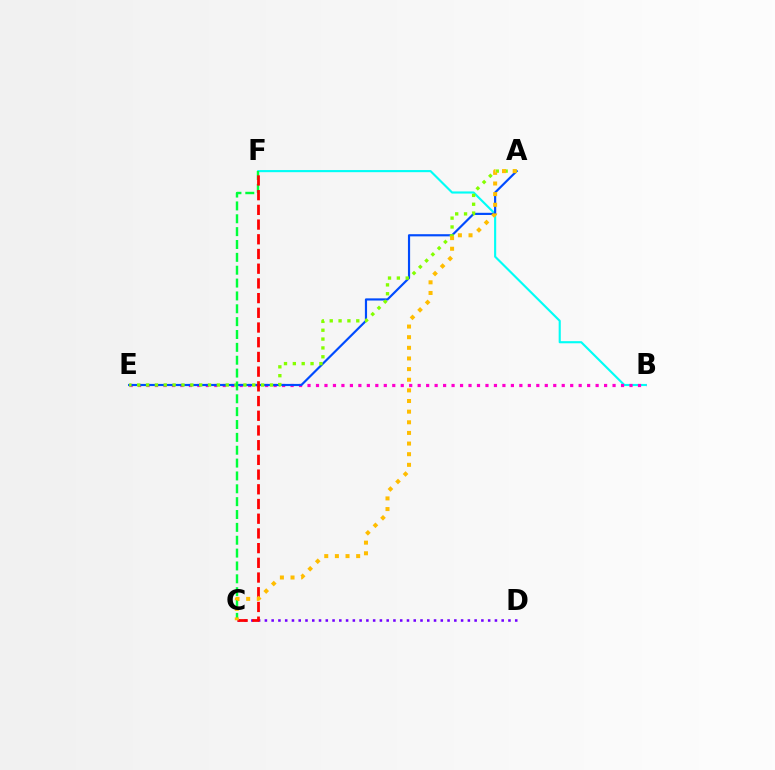{('B', 'F'): [{'color': '#00fff6', 'line_style': 'solid', 'thickness': 1.53}], ('B', 'E'): [{'color': '#ff00cf', 'line_style': 'dotted', 'thickness': 2.3}], ('A', 'E'): [{'color': '#004bff', 'line_style': 'solid', 'thickness': 1.56}, {'color': '#84ff00', 'line_style': 'dotted', 'thickness': 2.4}], ('C', 'F'): [{'color': '#00ff39', 'line_style': 'dashed', 'thickness': 1.75}, {'color': '#ff0000', 'line_style': 'dashed', 'thickness': 2.0}], ('C', 'D'): [{'color': '#7200ff', 'line_style': 'dotted', 'thickness': 1.84}], ('A', 'C'): [{'color': '#ffbd00', 'line_style': 'dotted', 'thickness': 2.89}]}